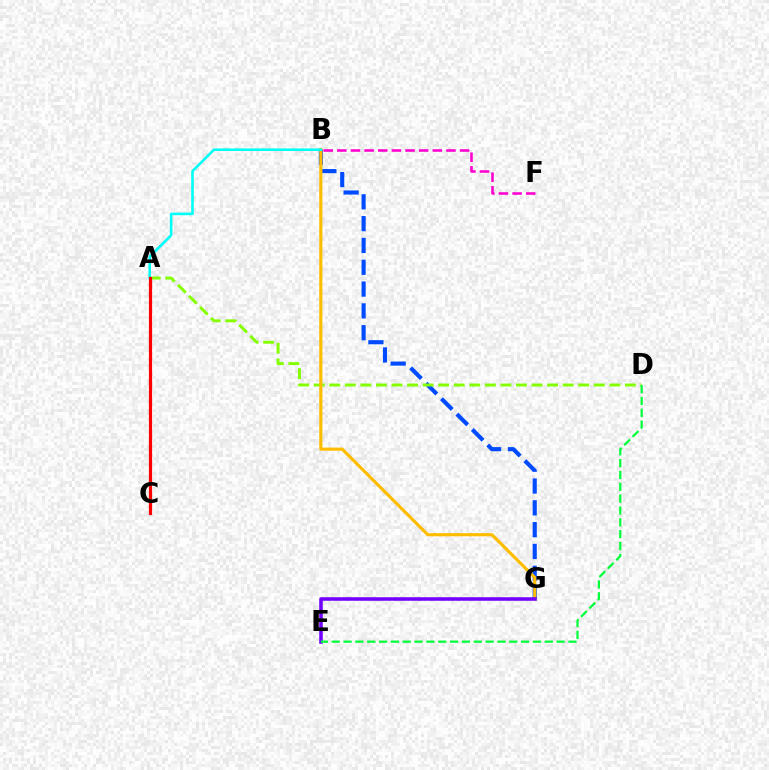{('B', 'G'): [{'color': '#004bff', 'line_style': 'dashed', 'thickness': 2.96}, {'color': '#ffbd00', 'line_style': 'solid', 'thickness': 2.26}], ('A', 'D'): [{'color': '#84ff00', 'line_style': 'dashed', 'thickness': 2.11}], ('E', 'G'): [{'color': '#7200ff', 'line_style': 'solid', 'thickness': 2.56}], ('B', 'F'): [{'color': '#ff00cf', 'line_style': 'dashed', 'thickness': 1.85}], ('A', 'B'): [{'color': '#00fff6', 'line_style': 'solid', 'thickness': 1.86}], ('D', 'E'): [{'color': '#00ff39', 'line_style': 'dashed', 'thickness': 1.61}], ('A', 'C'): [{'color': '#ff0000', 'line_style': 'solid', 'thickness': 2.29}]}